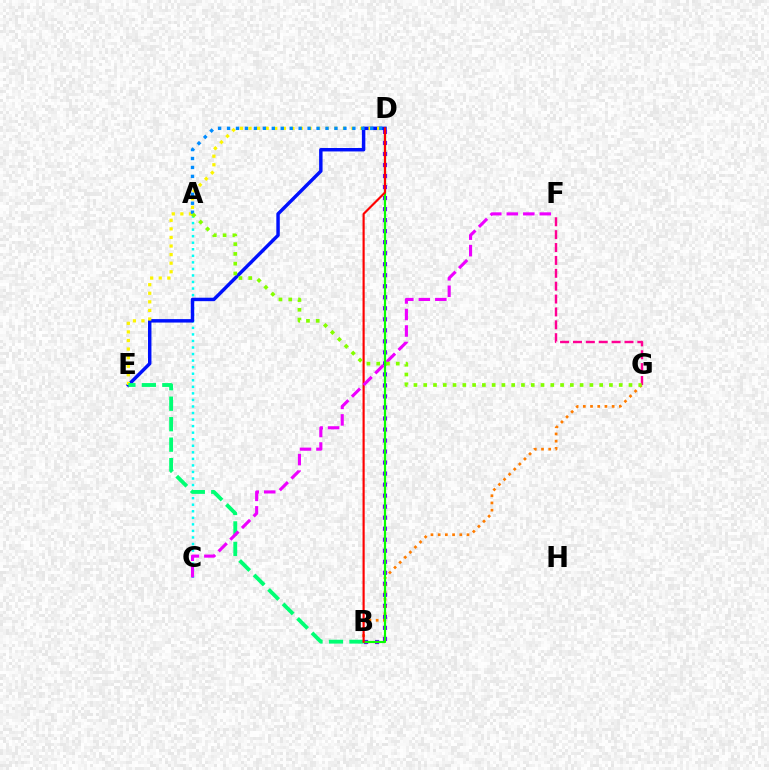{('B', 'D'): [{'color': '#7200ff', 'line_style': 'dotted', 'thickness': 2.99}, {'color': '#08ff00', 'line_style': 'solid', 'thickness': 1.58}, {'color': '#ff0000', 'line_style': 'solid', 'thickness': 1.55}], ('B', 'G'): [{'color': '#ff7c00', 'line_style': 'dotted', 'thickness': 1.96}], ('A', 'C'): [{'color': '#00fff6', 'line_style': 'dotted', 'thickness': 1.78}], ('D', 'E'): [{'color': '#0010ff', 'line_style': 'solid', 'thickness': 2.48}, {'color': '#fcf500', 'line_style': 'dotted', 'thickness': 2.33}], ('F', 'G'): [{'color': '#ff0094', 'line_style': 'dashed', 'thickness': 1.75}], ('A', 'D'): [{'color': '#008cff', 'line_style': 'dotted', 'thickness': 2.43}], ('B', 'E'): [{'color': '#00ff74', 'line_style': 'dashed', 'thickness': 2.78}], ('C', 'F'): [{'color': '#ee00ff', 'line_style': 'dashed', 'thickness': 2.24}], ('A', 'G'): [{'color': '#84ff00', 'line_style': 'dotted', 'thickness': 2.66}]}